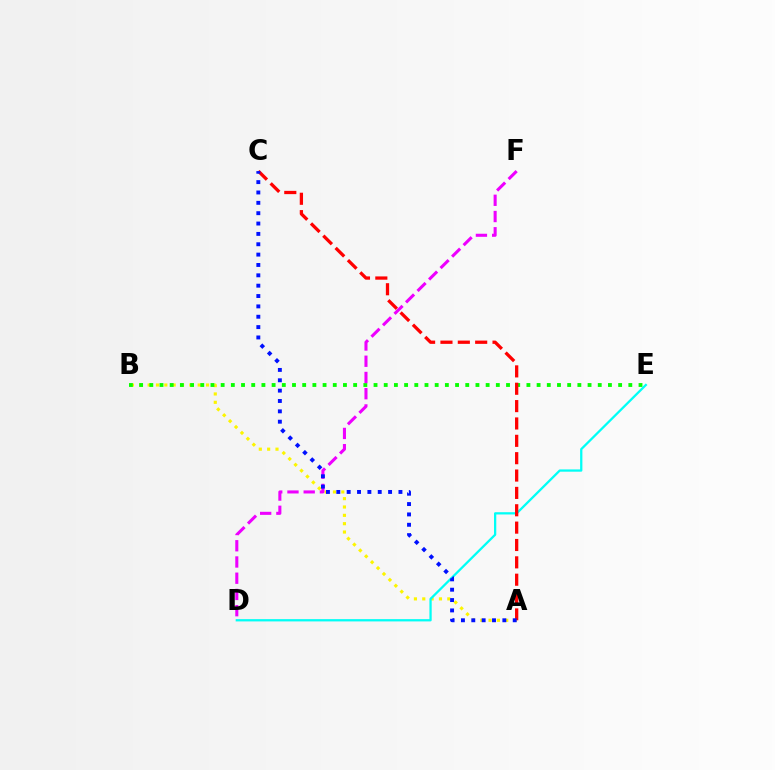{('A', 'B'): [{'color': '#fcf500', 'line_style': 'dotted', 'thickness': 2.27}], ('B', 'E'): [{'color': '#08ff00', 'line_style': 'dotted', 'thickness': 2.77}], ('D', 'F'): [{'color': '#ee00ff', 'line_style': 'dashed', 'thickness': 2.21}], ('D', 'E'): [{'color': '#00fff6', 'line_style': 'solid', 'thickness': 1.64}], ('A', 'C'): [{'color': '#ff0000', 'line_style': 'dashed', 'thickness': 2.36}, {'color': '#0010ff', 'line_style': 'dotted', 'thickness': 2.81}]}